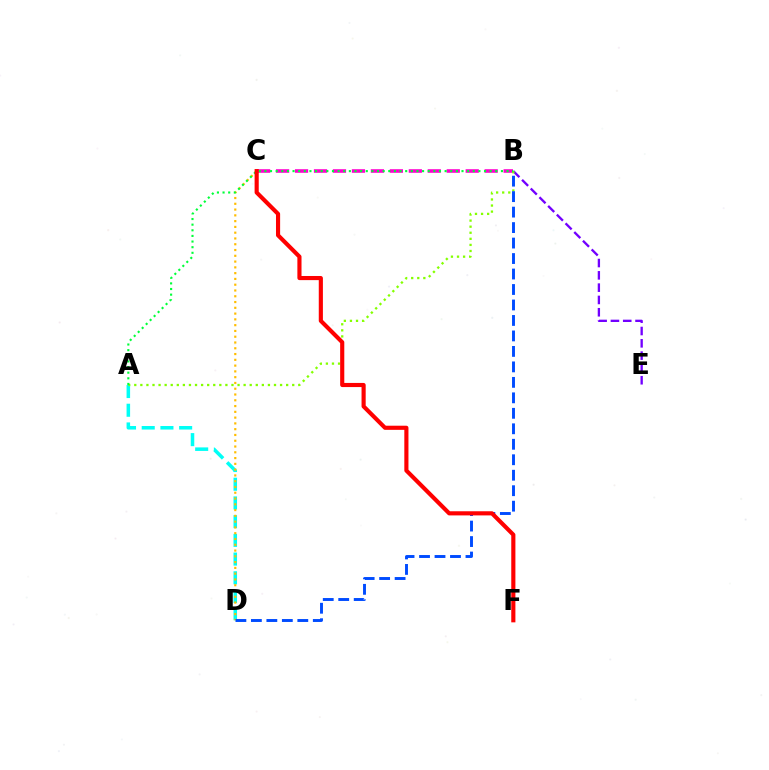{('A', 'D'): [{'color': '#00fff6', 'line_style': 'dashed', 'thickness': 2.54}], ('C', 'D'): [{'color': '#ffbd00', 'line_style': 'dotted', 'thickness': 1.57}], ('B', 'E'): [{'color': '#7200ff', 'line_style': 'dashed', 'thickness': 1.67}], ('B', 'C'): [{'color': '#ff00cf', 'line_style': 'dashed', 'thickness': 2.58}], ('A', 'B'): [{'color': '#84ff00', 'line_style': 'dotted', 'thickness': 1.65}, {'color': '#00ff39', 'line_style': 'dotted', 'thickness': 1.53}], ('B', 'D'): [{'color': '#004bff', 'line_style': 'dashed', 'thickness': 2.1}], ('C', 'F'): [{'color': '#ff0000', 'line_style': 'solid', 'thickness': 2.98}]}